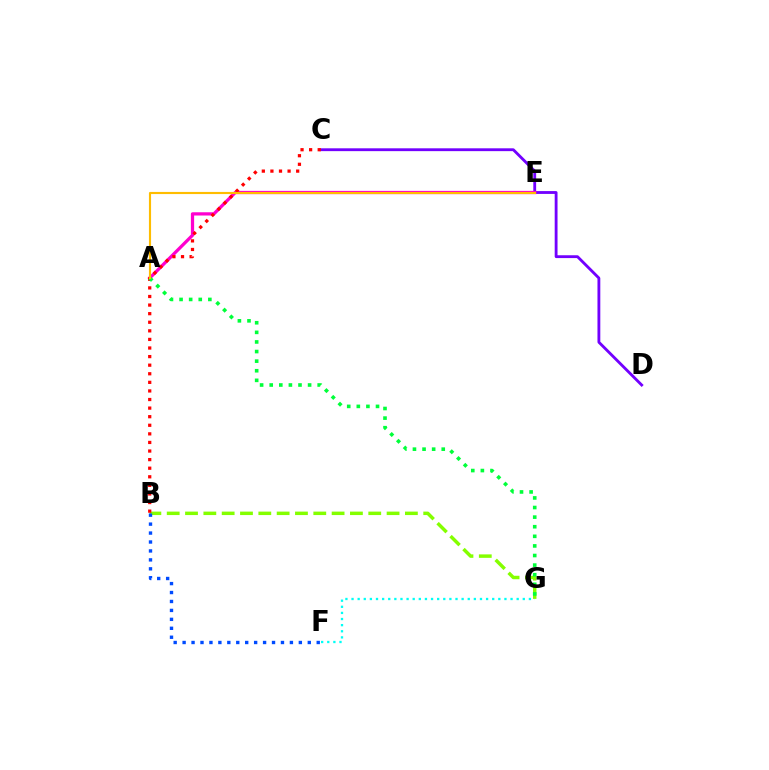{('C', 'D'): [{'color': '#7200ff', 'line_style': 'solid', 'thickness': 2.04}], ('F', 'G'): [{'color': '#00fff6', 'line_style': 'dotted', 'thickness': 1.66}], ('A', 'E'): [{'color': '#ff00cf', 'line_style': 'solid', 'thickness': 2.34}, {'color': '#ffbd00', 'line_style': 'solid', 'thickness': 1.54}], ('B', 'G'): [{'color': '#84ff00', 'line_style': 'dashed', 'thickness': 2.49}], ('B', 'C'): [{'color': '#ff0000', 'line_style': 'dotted', 'thickness': 2.33}], ('B', 'F'): [{'color': '#004bff', 'line_style': 'dotted', 'thickness': 2.43}], ('A', 'G'): [{'color': '#00ff39', 'line_style': 'dotted', 'thickness': 2.61}]}